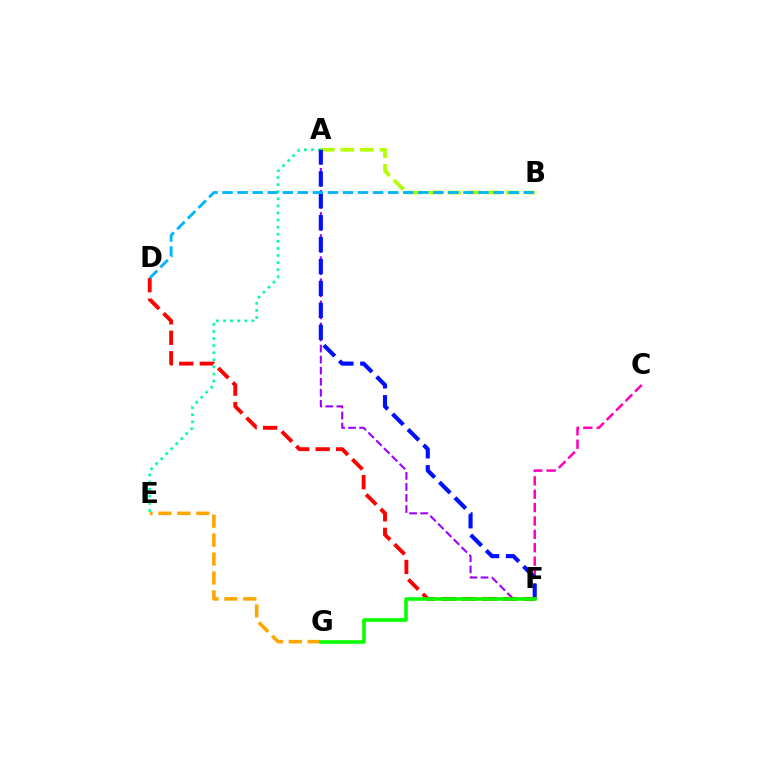{('E', 'G'): [{'color': '#ffa500', 'line_style': 'dashed', 'thickness': 2.57}], ('A', 'F'): [{'color': '#9b00ff', 'line_style': 'dashed', 'thickness': 1.5}, {'color': '#0010ff', 'line_style': 'dashed', 'thickness': 2.98}], ('A', 'B'): [{'color': '#b3ff00', 'line_style': 'dashed', 'thickness': 2.66}], ('A', 'E'): [{'color': '#00ff9d', 'line_style': 'dotted', 'thickness': 1.93}], ('C', 'F'): [{'color': '#ff00bd', 'line_style': 'dashed', 'thickness': 1.82}], ('D', 'F'): [{'color': '#ff0000', 'line_style': 'dashed', 'thickness': 2.78}], ('B', 'D'): [{'color': '#00b5ff', 'line_style': 'dashed', 'thickness': 2.05}], ('F', 'G'): [{'color': '#08ff00', 'line_style': 'solid', 'thickness': 2.57}]}